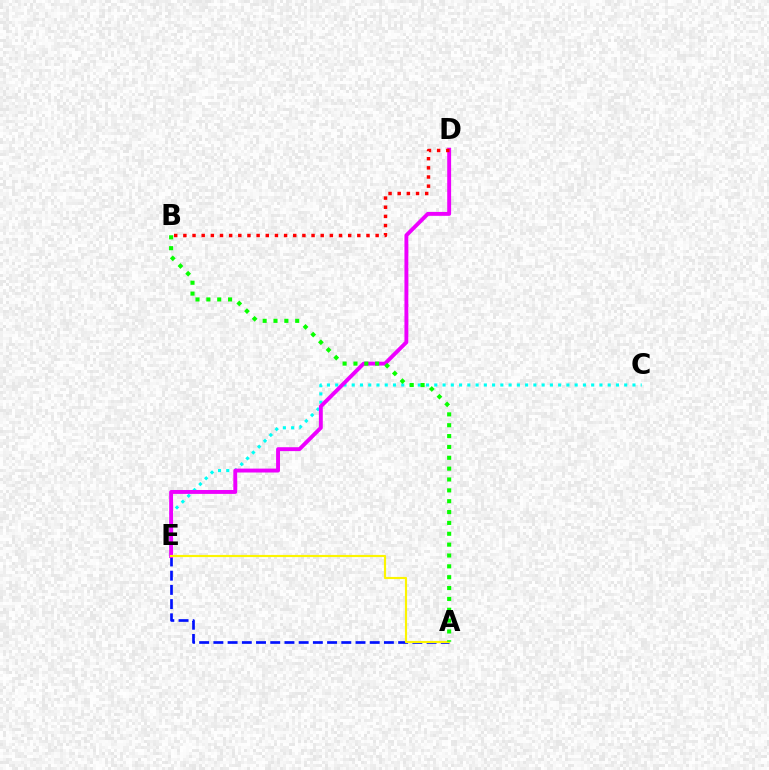{('C', 'E'): [{'color': '#00fff6', 'line_style': 'dotted', 'thickness': 2.24}], ('A', 'E'): [{'color': '#0010ff', 'line_style': 'dashed', 'thickness': 1.93}, {'color': '#fcf500', 'line_style': 'solid', 'thickness': 1.55}], ('D', 'E'): [{'color': '#ee00ff', 'line_style': 'solid', 'thickness': 2.81}], ('B', 'D'): [{'color': '#ff0000', 'line_style': 'dotted', 'thickness': 2.49}], ('A', 'B'): [{'color': '#08ff00', 'line_style': 'dotted', 'thickness': 2.95}]}